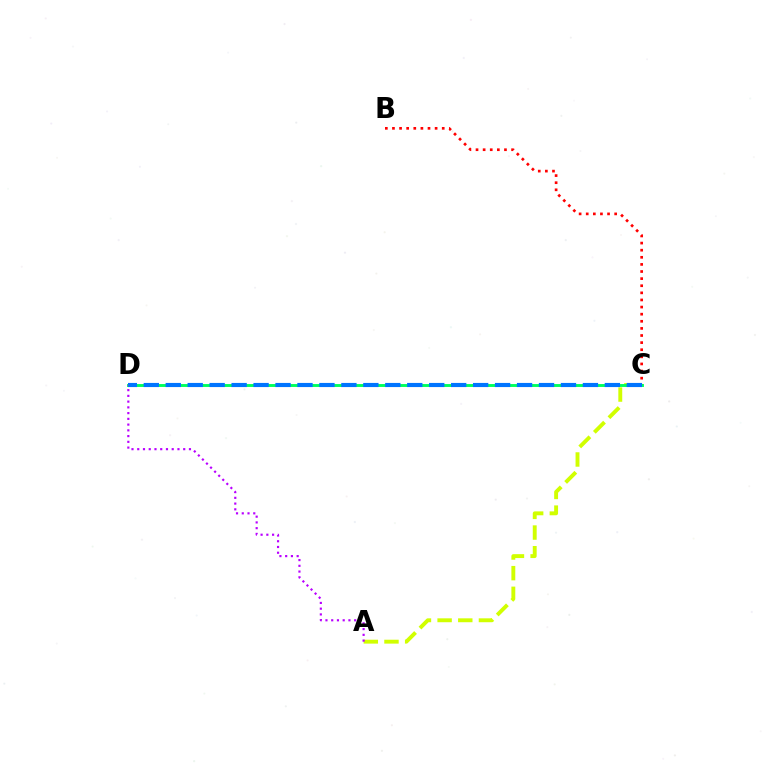{('B', 'C'): [{'color': '#ff0000', 'line_style': 'dotted', 'thickness': 1.93}], ('A', 'C'): [{'color': '#d1ff00', 'line_style': 'dashed', 'thickness': 2.81}], ('C', 'D'): [{'color': '#00ff5c', 'line_style': 'solid', 'thickness': 2.09}, {'color': '#0074ff', 'line_style': 'dashed', 'thickness': 2.98}], ('A', 'D'): [{'color': '#b900ff', 'line_style': 'dotted', 'thickness': 1.56}]}